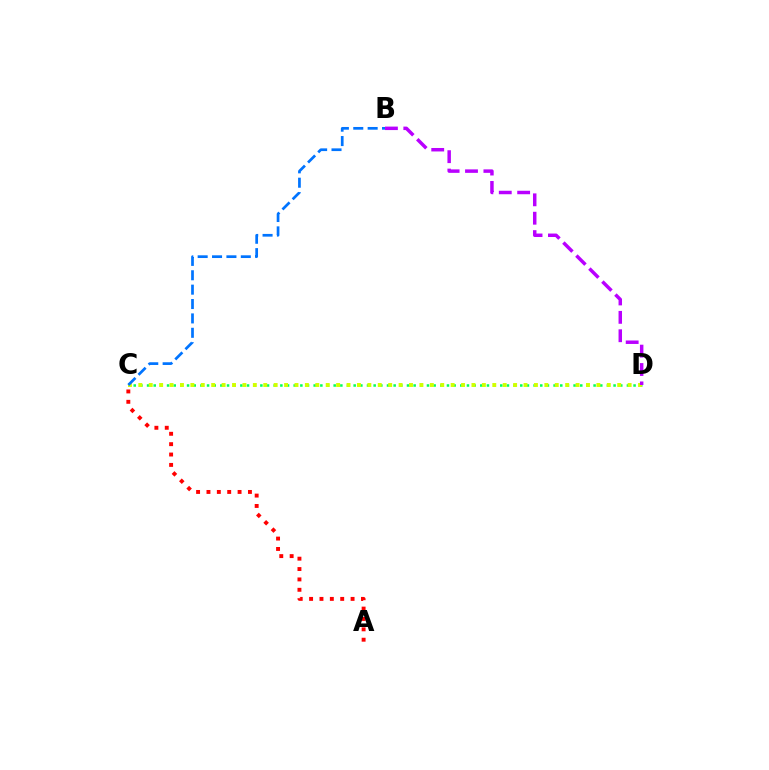{('C', 'D'): [{'color': '#00ff5c', 'line_style': 'dotted', 'thickness': 1.81}, {'color': '#d1ff00', 'line_style': 'dotted', 'thickness': 2.83}], ('A', 'C'): [{'color': '#ff0000', 'line_style': 'dotted', 'thickness': 2.82}], ('B', 'D'): [{'color': '#b900ff', 'line_style': 'dashed', 'thickness': 2.5}], ('B', 'C'): [{'color': '#0074ff', 'line_style': 'dashed', 'thickness': 1.95}]}